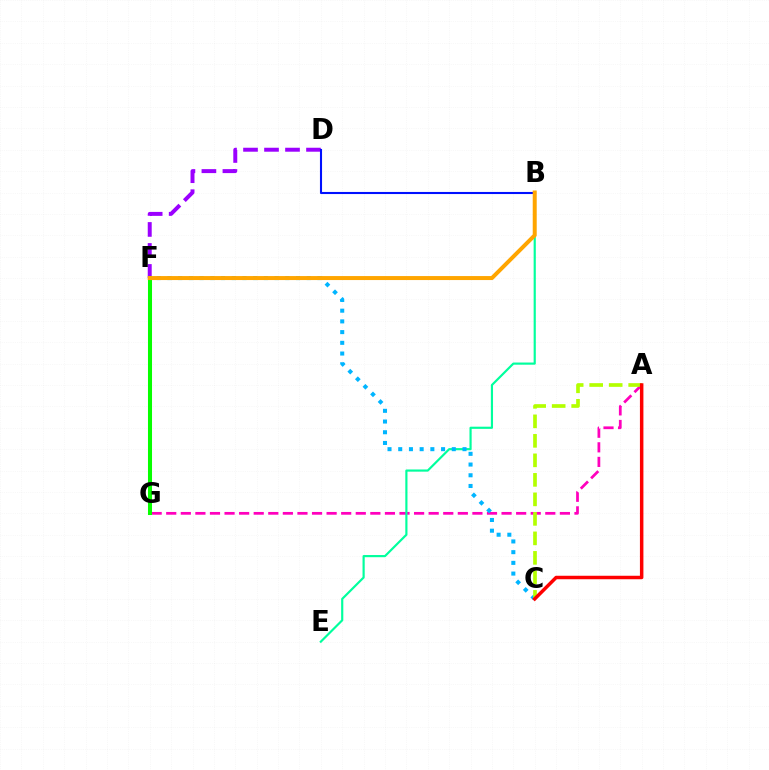{('A', 'G'): [{'color': '#ff00bd', 'line_style': 'dashed', 'thickness': 1.98}], ('B', 'E'): [{'color': '#00ff9d', 'line_style': 'solid', 'thickness': 1.56}], ('C', 'F'): [{'color': '#00b5ff', 'line_style': 'dotted', 'thickness': 2.91}], ('A', 'C'): [{'color': '#b3ff00', 'line_style': 'dashed', 'thickness': 2.65}, {'color': '#ff0000', 'line_style': 'solid', 'thickness': 2.51}], ('D', 'F'): [{'color': '#9b00ff', 'line_style': 'dashed', 'thickness': 2.85}], ('B', 'D'): [{'color': '#0010ff', 'line_style': 'solid', 'thickness': 1.51}], ('F', 'G'): [{'color': '#08ff00', 'line_style': 'solid', 'thickness': 2.91}], ('B', 'F'): [{'color': '#ffa500', 'line_style': 'solid', 'thickness': 2.88}]}